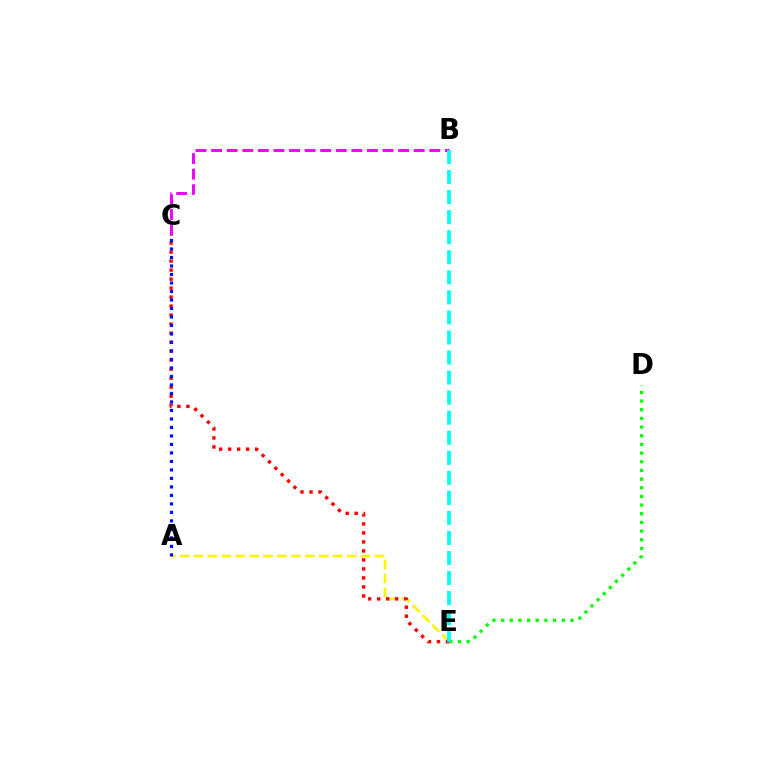{('B', 'C'): [{'color': '#ee00ff', 'line_style': 'dashed', 'thickness': 2.12}], ('A', 'E'): [{'color': '#fcf500', 'line_style': 'dashed', 'thickness': 1.89}], ('D', 'E'): [{'color': '#08ff00', 'line_style': 'dotted', 'thickness': 2.35}], ('C', 'E'): [{'color': '#ff0000', 'line_style': 'dotted', 'thickness': 2.45}], ('A', 'C'): [{'color': '#0010ff', 'line_style': 'dotted', 'thickness': 2.31}], ('B', 'E'): [{'color': '#00fff6', 'line_style': 'dashed', 'thickness': 2.72}]}